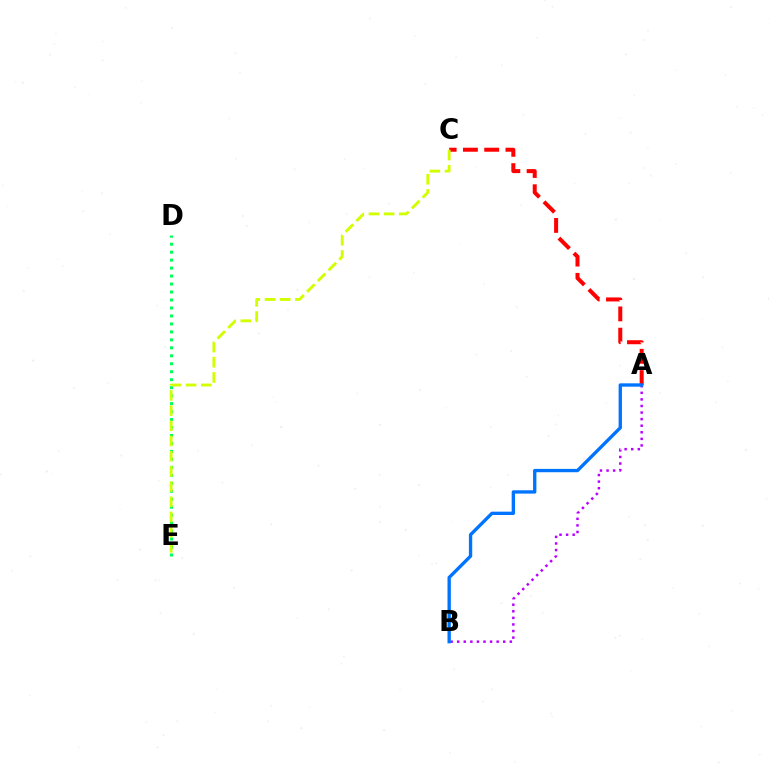{('D', 'E'): [{'color': '#00ff5c', 'line_style': 'dotted', 'thickness': 2.17}], ('A', 'B'): [{'color': '#b900ff', 'line_style': 'dotted', 'thickness': 1.79}, {'color': '#0074ff', 'line_style': 'solid', 'thickness': 2.4}], ('A', 'C'): [{'color': '#ff0000', 'line_style': 'dashed', 'thickness': 2.89}], ('C', 'E'): [{'color': '#d1ff00', 'line_style': 'dashed', 'thickness': 2.06}]}